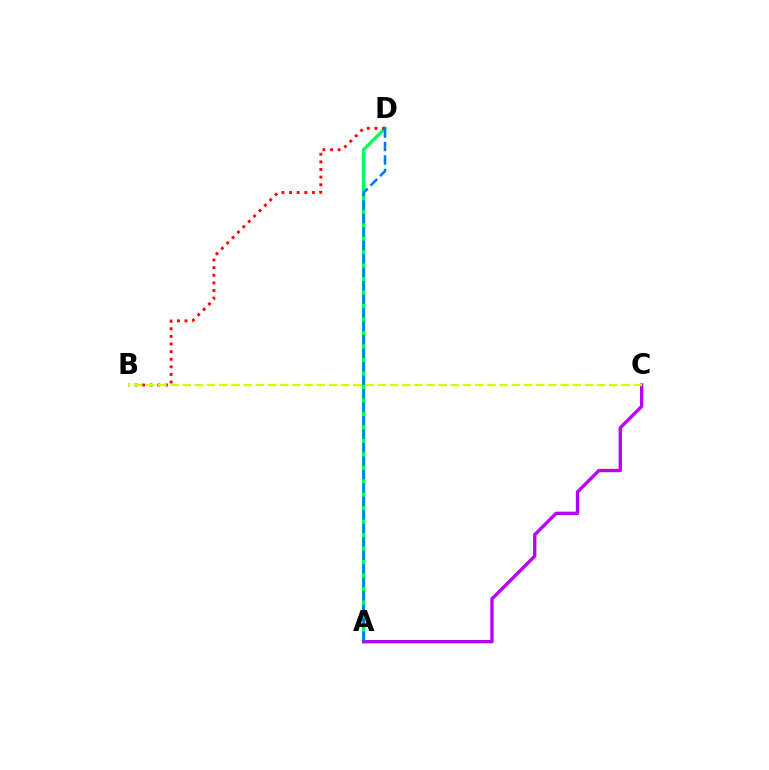{('A', 'D'): [{'color': '#00ff5c', 'line_style': 'solid', 'thickness': 2.45}, {'color': '#0074ff', 'line_style': 'dashed', 'thickness': 1.83}], ('A', 'C'): [{'color': '#b900ff', 'line_style': 'solid', 'thickness': 2.4}], ('B', 'D'): [{'color': '#ff0000', 'line_style': 'dotted', 'thickness': 2.07}], ('B', 'C'): [{'color': '#d1ff00', 'line_style': 'dashed', 'thickness': 1.66}]}